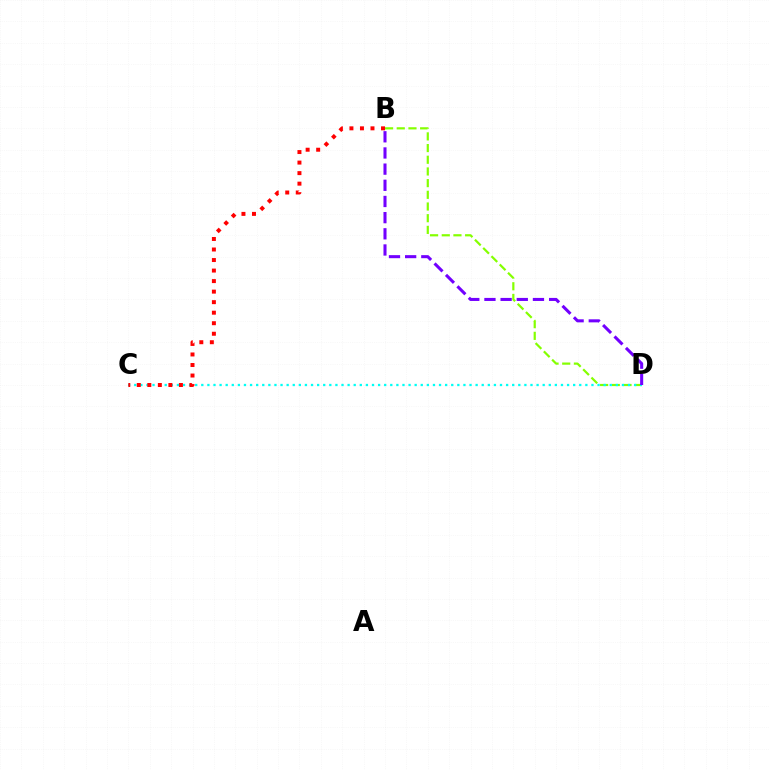{('B', 'D'): [{'color': '#84ff00', 'line_style': 'dashed', 'thickness': 1.59}, {'color': '#7200ff', 'line_style': 'dashed', 'thickness': 2.2}], ('C', 'D'): [{'color': '#00fff6', 'line_style': 'dotted', 'thickness': 1.66}], ('B', 'C'): [{'color': '#ff0000', 'line_style': 'dotted', 'thickness': 2.86}]}